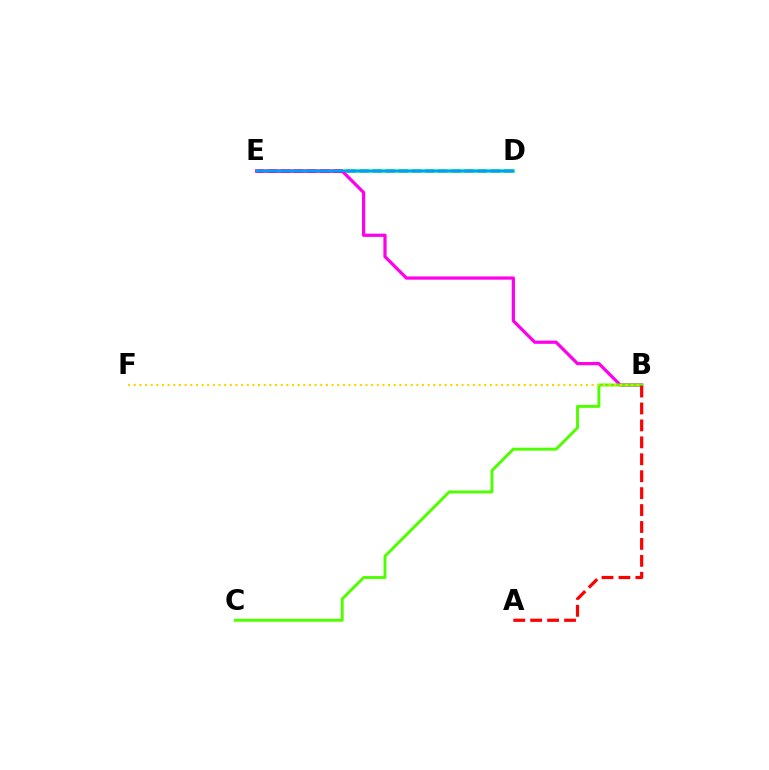{('D', 'E'): [{'color': '#00ff86', 'line_style': 'solid', 'thickness': 2.64}, {'color': '#3700ff', 'line_style': 'dashed', 'thickness': 1.78}, {'color': '#009eff', 'line_style': 'solid', 'thickness': 1.53}], ('B', 'E'): [{'color': '#ff00ed', 'line_style': 'solid', 'thickness': 2.32}], ('B', 'C'): [{'color': '#4fff00', 'line_style': 'solid', 'thickness': 2.11}], ('B', 'F'): [{'color': '#ffd500', 'line_style': 'dotted', 'thickness': 1.54}], ('A', 'B'): [{'color': '#ff0000', 'line_style': 'dashed', 'thickness': 2.3}]}